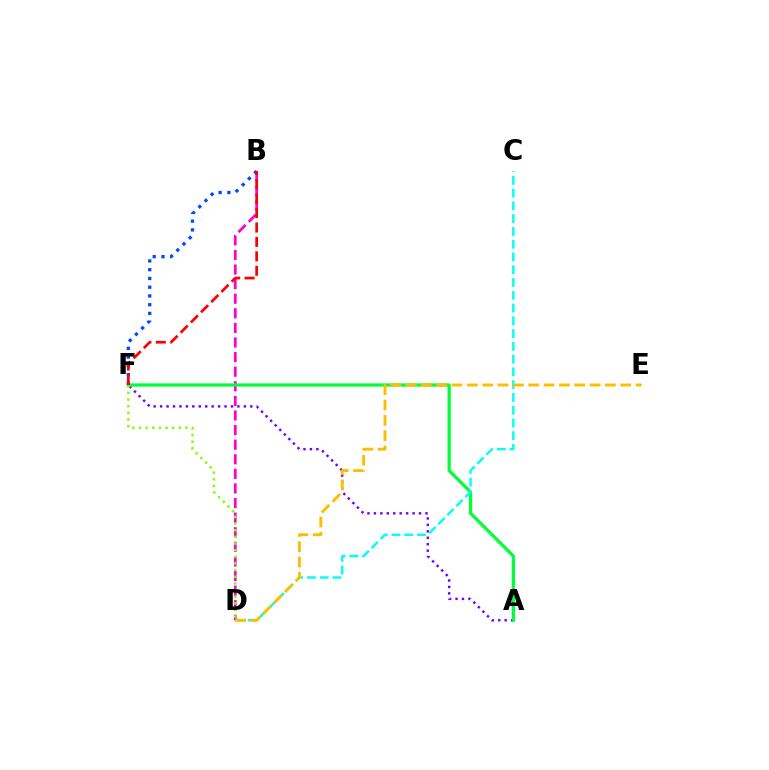{('B', 'D'): [{'color': '#ff00cf', 'line_style': 'dashed', 'thickness': 1.98}], ('A', 'F'): [{'color': '#7200ff', 'line_style': 'dotted', 'thickness': 1.75}, {'color': '#00ff39', 'line_style': 'solid', 'thickness': 2.34}], ('C', 'D'): [{'color': '#00fff6', 'line_style': 'dashed', 'thickness': 1.73}], ('B', 'F'): [{'color': '#004bff', 'line_style': 'dotted', 'thickness': 2.38}, {'color': '#ff0000', 'line_style': 'dashed', 'thickness': 1.96}], ('D', 'E'): [{'color': '#ffbd00', 'line_style': 'dashed', 'thickness': 2.08}], ('D', 'F'): [{'color': '#84ff00', 'line_style': 'dotted', 'thickness': 1.81}]}